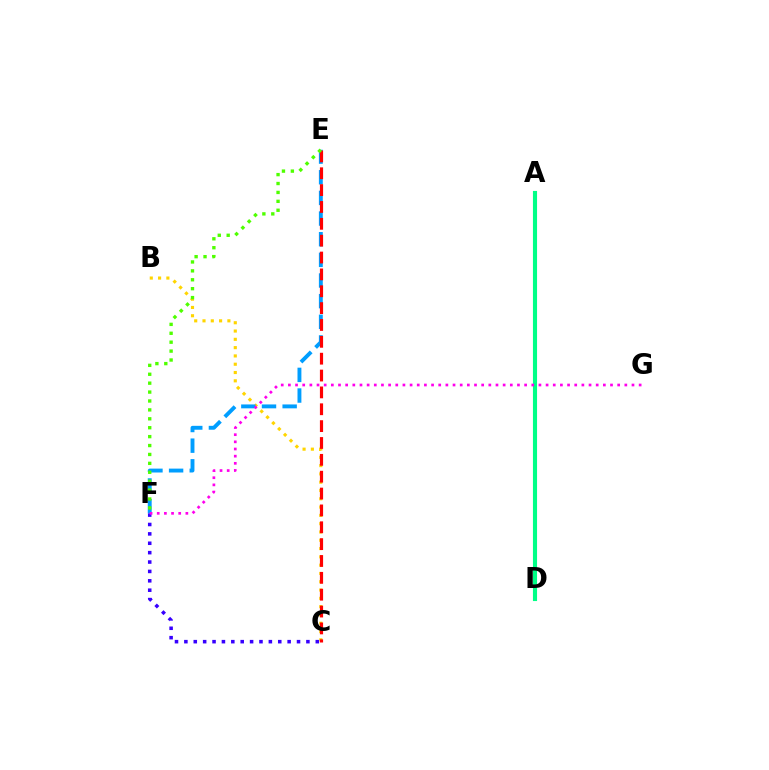{('B', 'C'): [{'color': '#ffd500', 'line_style': 'dotted', 'thickness': 2.25}], ('A', 'D'): [{'color': '#00ff86', 'line_style': 'solid', 'thickness': 2.97}], ('E', 'F'): [{'color': '#009eff', 'line_style': 'dashed', 'thickness': 2.81}, {'color': '#4fff00', 'line_style': 'dotted', 'thickness': 2.42}], ('C', 'E'): [{'color': '#ff0000', 'line_style': 'dashed', 'thickness': 2.29}], ('C', 'F'): [{'color': '#3700ff', 'line_style': 'dotted', 'thickness': 2.55}], ('F', 'G'): [{'color': '#ff00ed', 'line_style': 'dotted', 'thickness': 1.94}]}